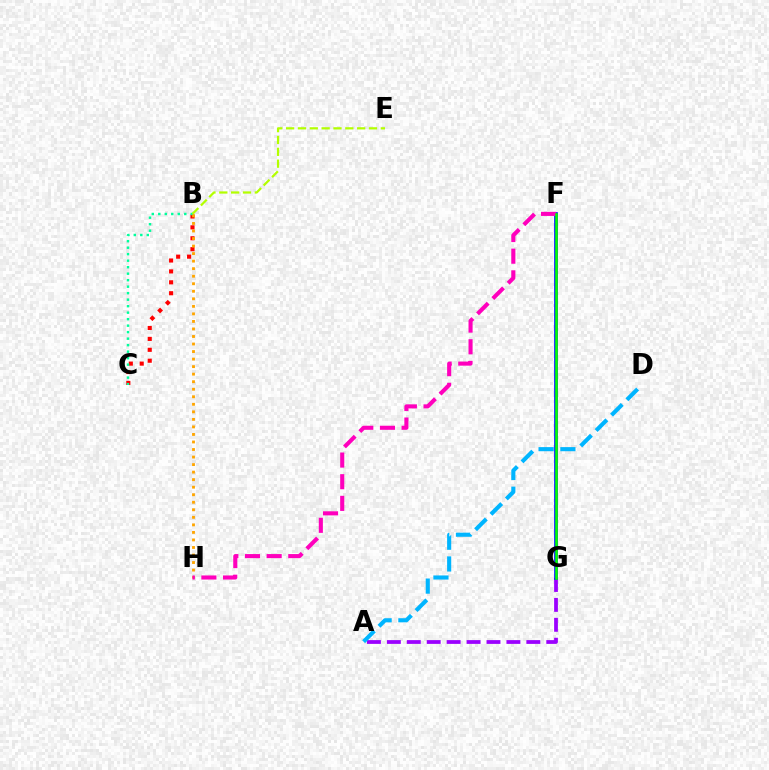{('B', 'C'): [{'color': '#ff0000', 'line_style': 'dotted', 'thickness': 2.96}, {'color': '#00ff9d', 'line_style': 'dotted', 'thickness': 1.77}], ('B', 'E'): [{'color': '#b3ff00', 'line_style': 'dashed', 'thickness': 1.61}], ('A', 'G'): [{'color': '#9b00ff', 'line_style': 'dashed', 'thickness': 2.71}], ('B', 'H'): [{'color': '#ffa500', 'line_style': 'dotted', 'thickness': 2.05}], ('F', 'G'): [{'color': '#0010ff', 'line_style': 'solid', 'thickness': 2.64}, {'color': '#08ff00', 'line_style': 'solid', 'thickness': 1.85}], ('A', 'D'): [{'color': '#00b5ff', 'line_style': 'dashed', 'thickness': 2.96}], ('F', 'H'): [{'color': '#ff00bd', 'line_style': 'dashed', 'thickness': 2.94}]}